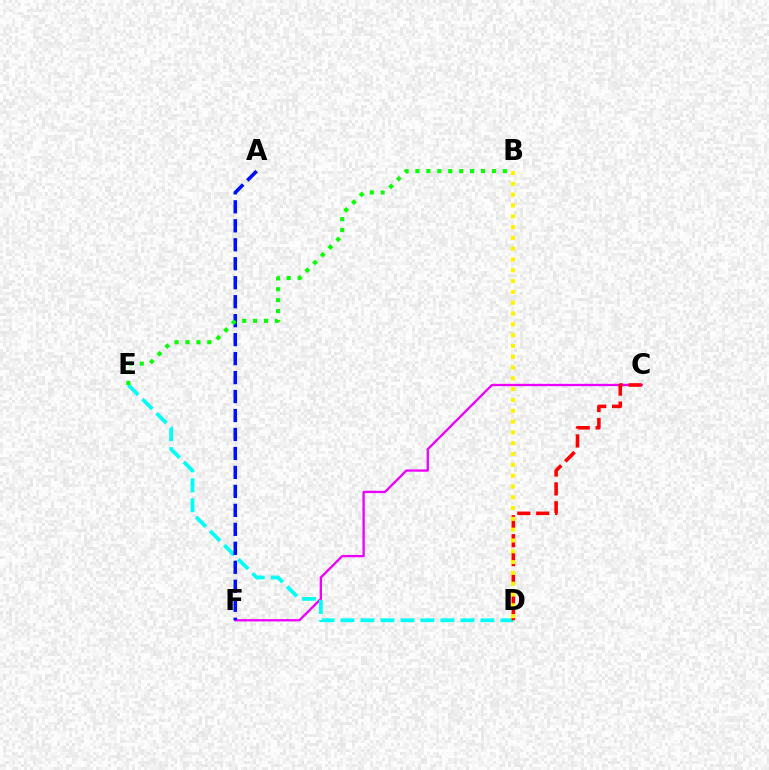{('C', 'F'): [{'color': '#ee00ff', 'line_style': 'solid', 'thickness': 1.67}], ('D', 'E'): [{'color': '#00fff6', 'line_style': 'dashed', 'thickness': 2.72}], ('A', 'F'): [{'color': '#0010ff', 'line_style': 'dashed', 'thickness': 2.58}], ('C', 'D'): [{'color': '#ff0000', 'line_style': 'dashed', 'thickness': 2.57}], ('B', 'D'): [{'color': '#fcf500', 'line_style': 'dotted', 'thickness': 2.94}], ('B', 'E'): [{'color': '#08ff00', 'line_style': 'dotted', 'thickness': 2.97}]}